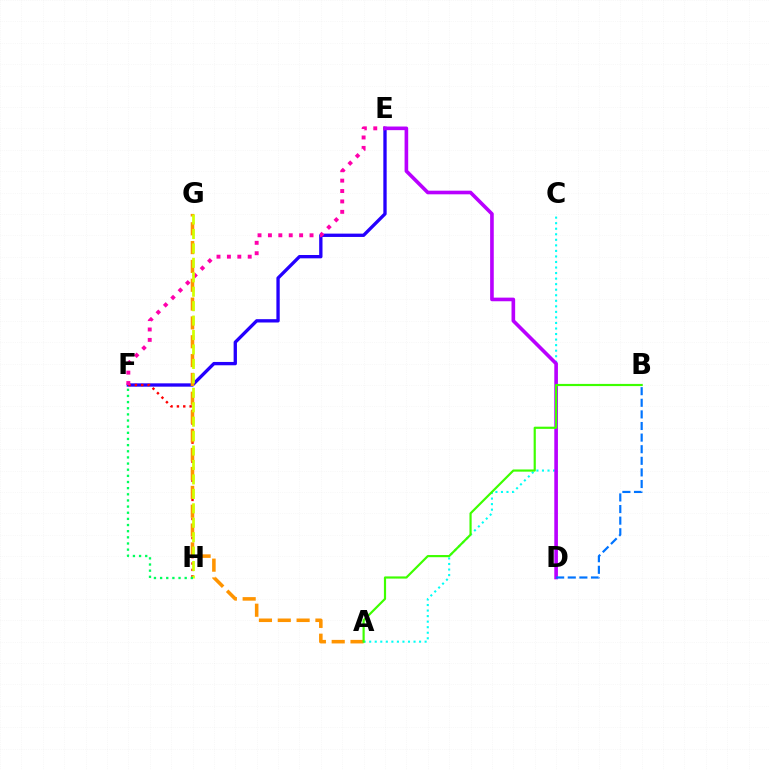{('E', 'F'): [{'color': '#2500ff', 'line_style': 'solid', 'thickness': 2.39}, {'color': '#ff00ac', 'line_style': 'dotted', 'thickness': 2.83}], ('A', 'C'): [{'color': '#00fff6', 'line_style': 'dotted', 'thickness': 1.51}], ('F', 'H'): [{'color': '#ff0000', 'line_style': 'dotted', 'thickness': 1.73}, {'color': '#00ff5c', 'line_style': 'dotted', 'thickness': 1.67}], ('A', 'G'): [{'color': '#ff9400', 'line_style': 'dashed', 'thickness': 2.56}], ('D', 'E'): [{'color': '#b900ff', 'line_style': 'solid', 'thickness': 2.61}], ('G', 'H'): [{'color': '#d1ff00', 'line_style': 'dashed', 'thickness': 1.96}], ('B', 'D'): [{'color': '#0074ff', 'line_style': 'dashed', 'thickness': 1.58}], ('A', 'B'): [{'color': '#3dff00', 'line_style': 'solid', 'thickness': 1.57}]}